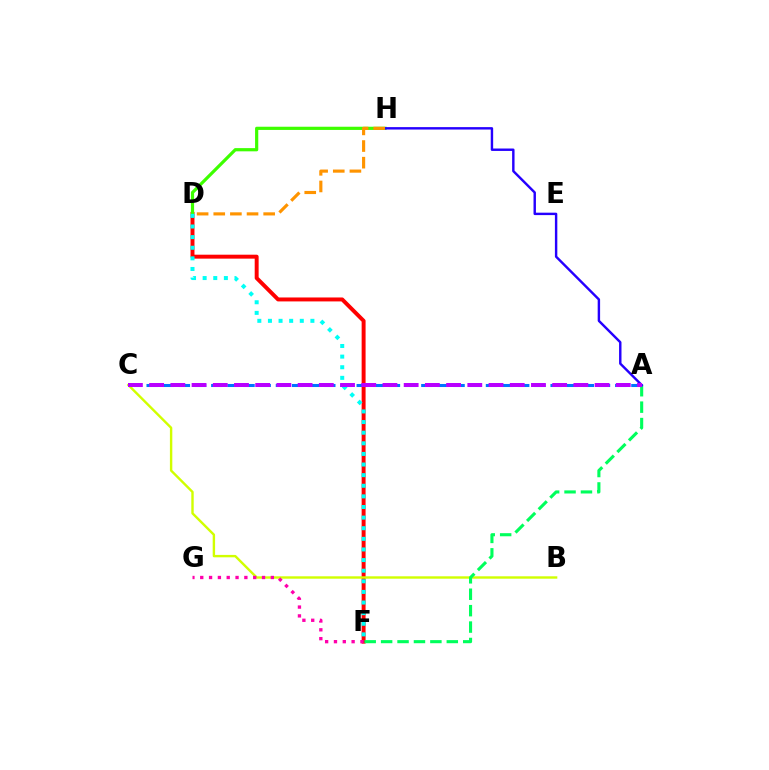{('D', 'F'): [{'color': '#ff0000', 'line_style': 'solid', 'thickness': 2.84}, {'color': '#00fff6', 'line_style': 'dotted', 'thickness': 2.88}], ('D', 'H'): [{'color': '#3dff00', 'line_style': 'solid', 'thickness': 2.31}, {'color': '#ff9400', 'line_style': 'dashed', 'thickness': 2.26}], ('B', 'C'): [{'color': '#d1ff00', 'line_style': 'solid', 'thickness': 1.73}], ('F', 'G'): [{'color': '#ff00ac', 'line_style': 'dotted', 'thickness': 2.4}], ('A', 'F'): [{'color': '#00ff5c', 'line_style': 'dashed', 'thickness': 2.23}], ('A', 'C'): [{'color': '#0074ff', 'line_style': 'dashed', 'thickness': 2.2}, {'color': '#b900ff', 'line_style': 'dashed', 'thickness': 2.88}], ('A', 'H'): [{'color': '#2500ff', 'line_style': 'solid', 'thickness': 1.74}]}